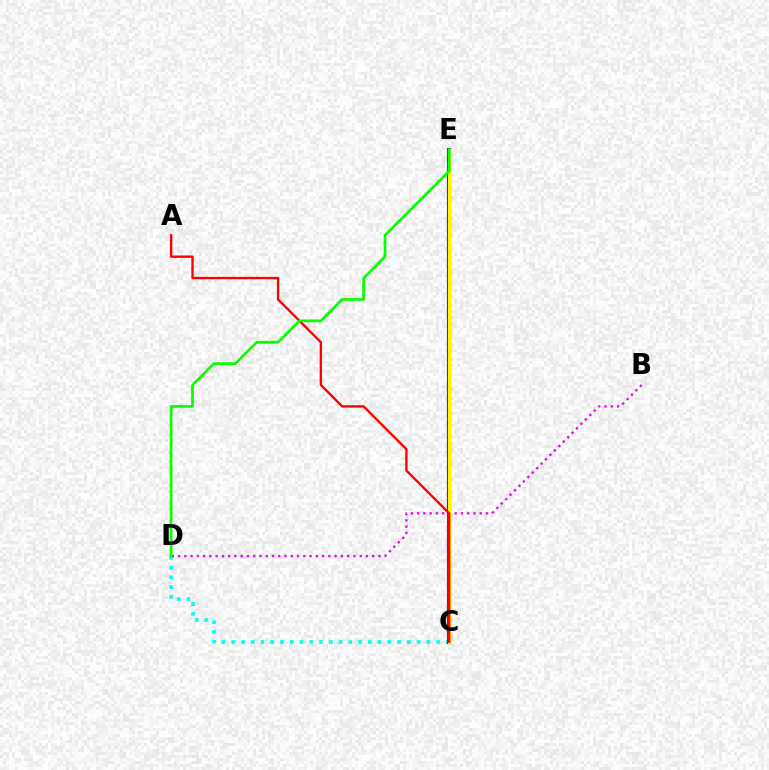{('C', 'D'): [{'color': '#00fff6', 'line_style': 'dotted', 'thickness': 2.65}], ('C', 'E'): [{'color': '#0010ff', 'line_style': 'solid', 'thickness': 2.99}, {'color': '#fcf500', 'line_style': 'solid', 'thickness': 2.4}], ('B', 'D'): [{'color': '#ee00ff', 'line_style': 'dotted', 'thickness': 1.7}], ('A', 'C'): [{'color': '#ff0000', 'line_style': 'solid', 'thickness': 1.7}], ('D', 'E'): [{'color': '#08ff00', 'line_style': 'solid', 'thickness': 1.95}]}